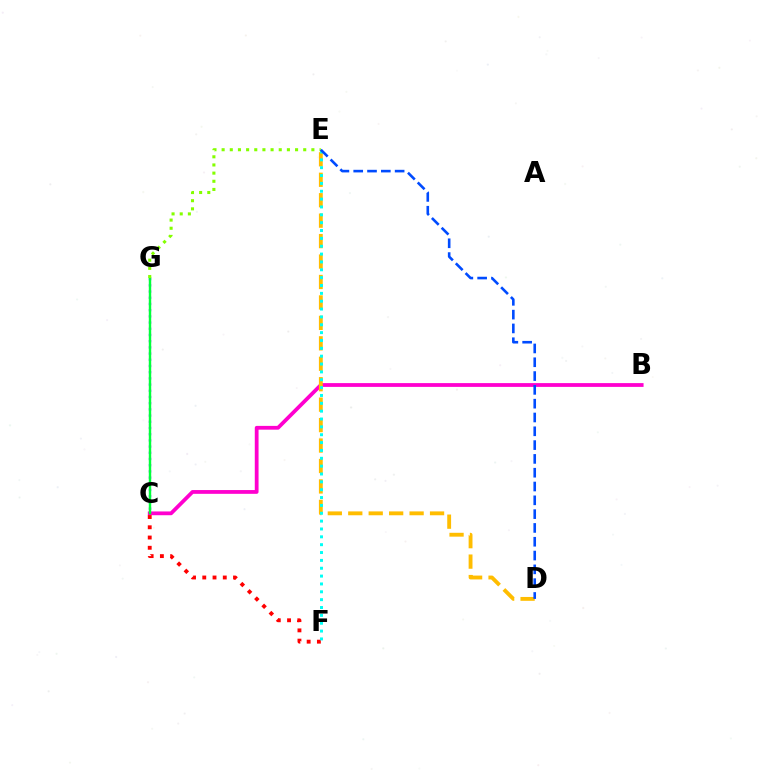{('B', 'C'): [{'color': '#ff00cf', 'line_style': 'solid', 'thickness': 2.72}], ('C', 'G'): [{'color': '#7200ff', 'line_style': 'dotted', 'thickness': 1.68}, {'color': '#00ff39', 'line_style': 'solid', 'thickness': 1.75}], ('D', 'E'): [{'color': '#ffbd00', 'line_style': 'dashed', 'thickness': 2.78}, {'color': '#004bff', 'line_style': 'dashed', 'thickness': 1.88}], ('C', 'F'): [{'color': '#ff0000', 'line_style': 'dotted', 'thickness': 2.78}], ('E', 'F'): [{'color': '#00fff6', 'line_style': 'dotted', 'thickness': 2.13}], ('E', 'G'): [{'color': '#84ff00', 'line_style': 'dotted', 'thickness': 2.22}]}